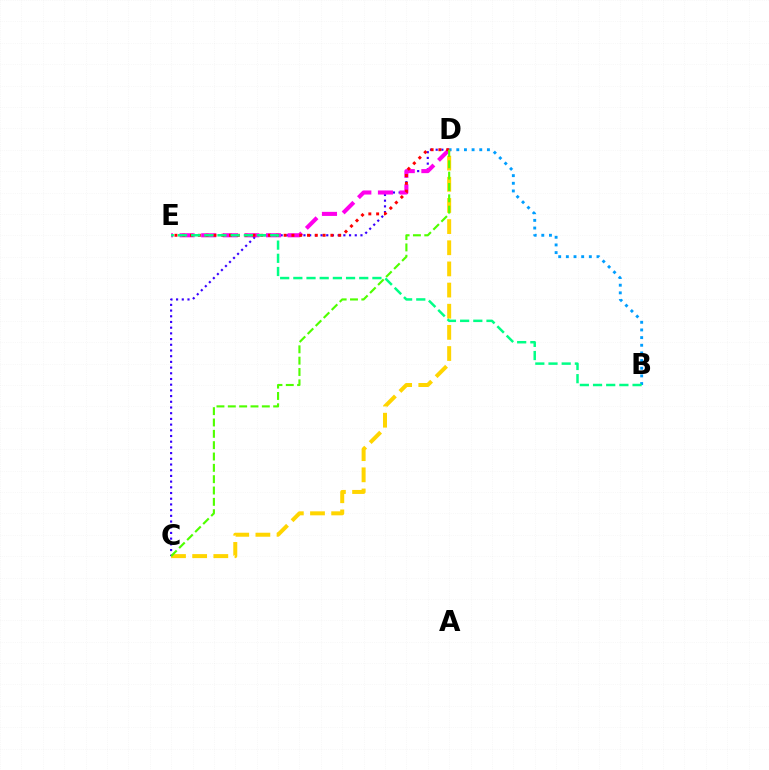{('C', 'D'): [{'color': '#ffd500', 'line_style': 'dashed', 'thickness': 2.87}, {'color': '#3700ff', 'line_style': 'dotted', 'thickness': 1.55}, {'color': '#4fff00', 'line_style': 'dashed', 'thickness': 1.54}], ('B', 'D'): [{'color': '#009eff', 'line_style': 'dotted', 'thickness': 2.08}], ('D', 'E'): [{'color': '#ff00ed', 'line_style': 'dashed', 'thickness': 2.94}, {'color': '#ff0000', 'line_style': 'dotted', 'thickness': 2.12}], ('B', 'E'): [{'color': '#00ff86', 'line_style': 'dashed', 'thickness': 1.79}]}